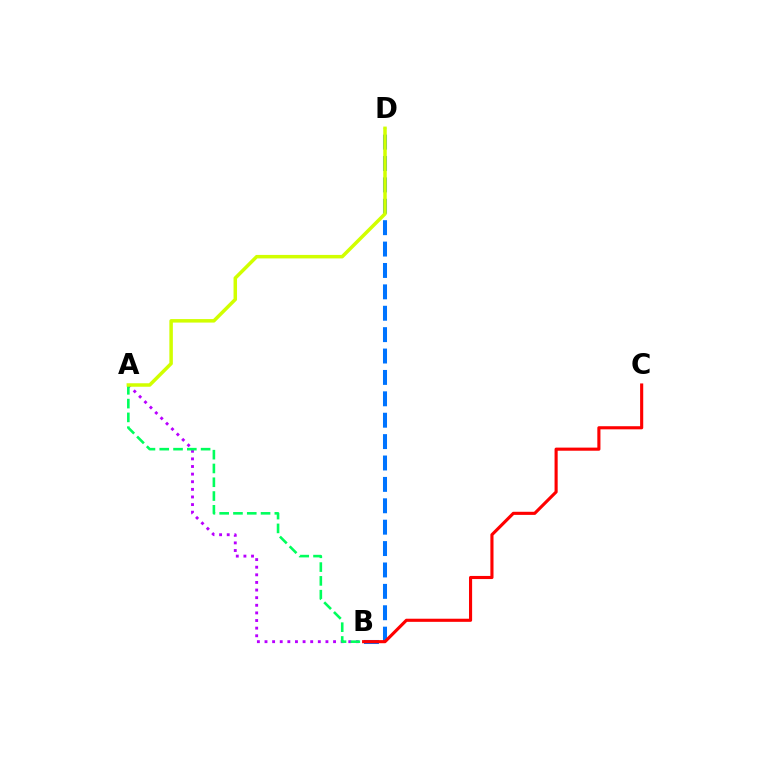{('B', 'D'): [{'color': '#0074ff', 'line_style': 'dashed', 'thickness': 2.91}], ('A', 'B'): [{'color': '#b900ff', 'line_style': 'dotted', 'thickness': 2.07}, {'color': '#00ff5c', 'line_style': 'dashed', 'thickness': 1.87}], ('B', 'C'): [{'color': '#ff0000', 'line_style': 'solid', 'thickness': 2.24}], ('A', 'D'): [{'color': '#d1ff00', 'line_style': 'solid', 'thickness': 2.52}]}